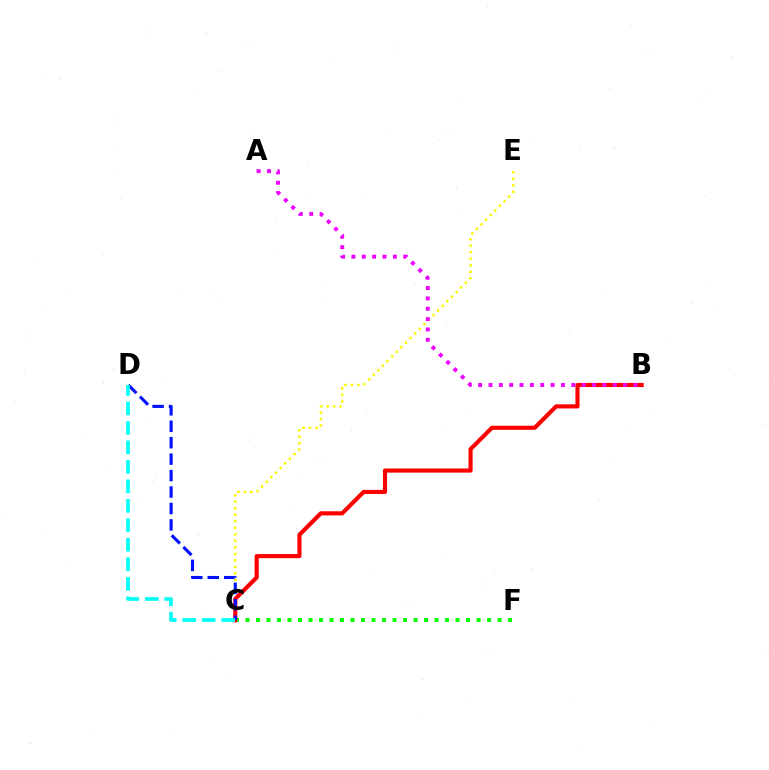{('C', 'F'): [{'color': '#08ff00', 'line_style': 'dotted', 'thickness': 2.85}], ('C', 'E'): [{'color': '#fcf500', 'line_style': 'dotted', 'thickness': 1.77}], ('B', 'C'): [{'color': '#ff0000', 'line_style': 'solid', 'thickness': 2.97}], ('C', 'D'): [{'color': '#0010ff', 'line_style': 'dashed', 'thickness': 2.23}, {'color': '#00fff6', 'line_style': 'dashed', 'thickness': 2.65}], ('A', 'B'): [{'color': '#ee00ff', 'line_style': 'dotted', 'thickness': 2.81}]}